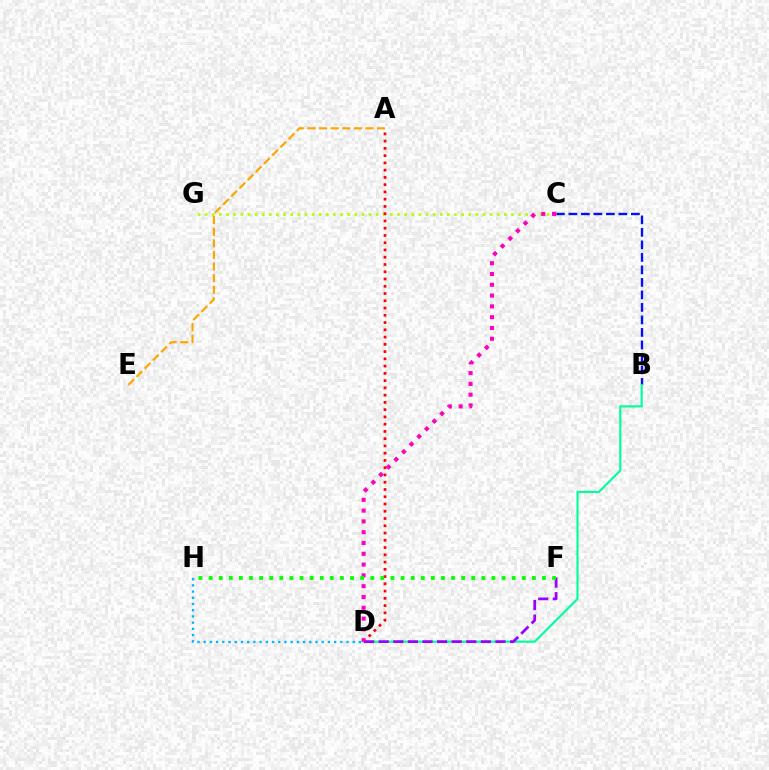{('A', 'E'): [{'color': '#ffa500', 'line_style': 'dashed', 'thickness': 1.58}], ('B', 'C'): [{'color': '#0010ff', 'line_style': 'dashed', 'thickness': 1.7}], ('C', 'G'): [{'color': '#b3ff00', 'line_style': 'dotted', 'thickness': 1.93}], ('B', 'D'): [{'color': '#00ff9d', 'line_style': 'solid', 'thickness': 1.55}], ('A', 'D'): [{'color': '#ff0000', 'line_style': 'dotted', 'thickness': 1.97}], ('D', 'F'): [{'color': '#9b00ff', 'line_style': 'dashed', 'thickness': 1.98}], ('C', 'D'): [{'color': '#ff00bd', 'line_style': 'dotted', 'thickness': 2.93}], ('D', 'H'): [{'color': '#00b5ff', 'line_style': 'dotted', 'thickness': 1.69}], ('F', 'H'): [{'color': '#08ff00', 'line_style': 'dotted', 'thickness': 2.74}]}